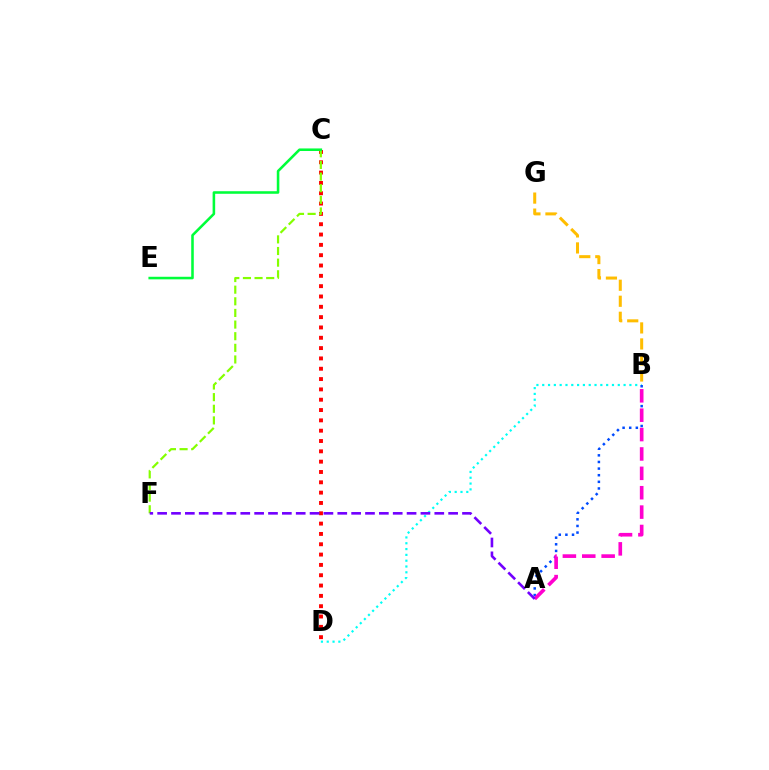{('B', 'D'): [{'color': '#00fff6', 'line_style': 'dotted', 'thickness': 1.58}], ('C', 'D'): [{'color': '#ff0000', 'line_style': 'dotted', 'thickness': 2.8}], ('C', 'F'): [{'color': '#84ff00', 'line_style': 'dashed', 'thickness': 1.58}], ('A', 'B'): [{'color': '#004bff', 'line_style': 'dotted', 'thickness': 1.8}, {'color': '#ff00cf', 'line_style': 'dashed', 'thickness': 2.63}], ('A', 'F'): [{'color': '#7200ff', 'line_style': 'dashed', 'thickness': 1.88}], ('C', 'E'): [{'color': '#00ff39', 'line_style': 'solid', 'thickness': 1.85}], ('B', 'G'): [{'color': '#ffbd00', 'line_style': 'dashed', 'thickness': 2.18}]}